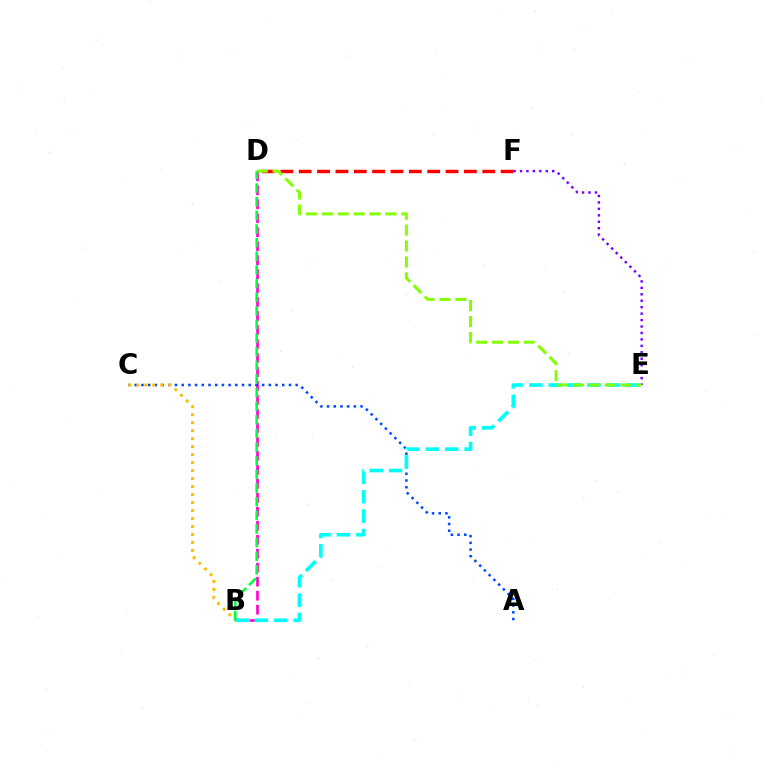{('D', 'F'): [{'color': '#ff0000', 'line_style': 'dashed', 'thickness': 2.49}], ('E', 'F'): [{'color': '#7200ff', 'line_style': 'dotted', 'thickness': 1.75}], ('B', 'D'): [{'color': '#ff00cf', 'line_style': 'dashed', 'thickness': 1.9}, {'color': '#00ff39', 'line_style': 'dashed', 'thickness': 1.85}], ('A', 'C'): [{'color': '#004bff', 'line_style': 'dotted', 'thickness': 1.82}], ('B', 'E'): [{'color': '#00fff6', 'line_style': 'dashed', 'thickness': 2.63}], ('B', 'C'): [{'color': '#ffbd00', 'line_style': 'dotted', 'thickness': 2.17}], ('D', 'E'): [{'color': '#84ff00', 'line_style': 'dashed', 'thickness': 2.16}]}